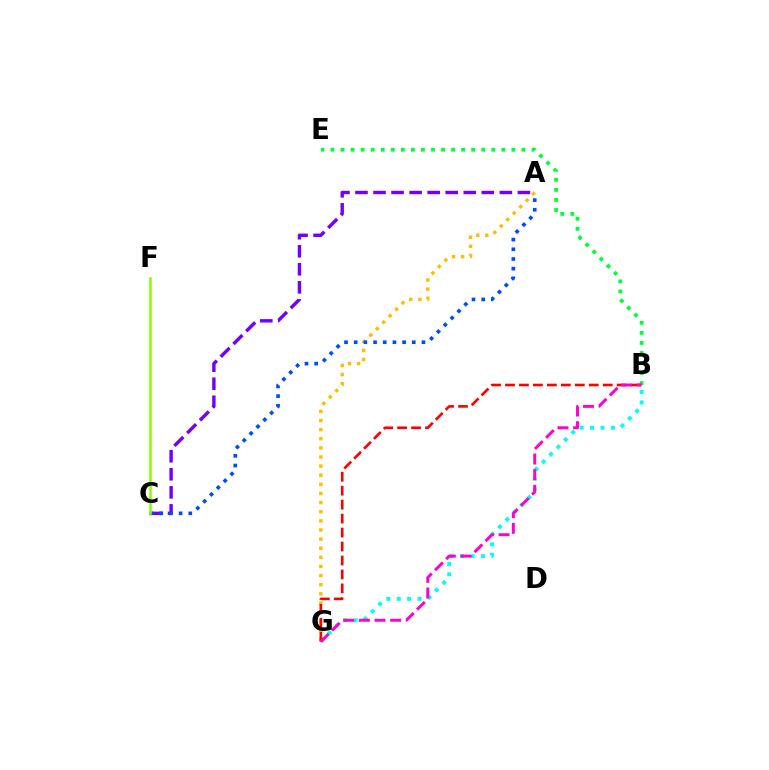{('B', 'G'): [{'color': '#00fff6', 'line_style': 'dotted', 'thickness': 2.83}, {'color': '#ff0000', 'line_style': 'dashed', 'thickness': 1.9}, {'color': '#ff00cf', 'line_style': 'dashed', 'thickness': 2.12}], ('A', 'G'): [{'color': '#ffbd00', 'line_style': 'dotted', 'thickness': 2.48}], ('B', 'E'): [{'color': '#00ff39', 'line_style': 'dotted', 'thickness': 2.73}], ('A', 'C'): [{'color': '#7200ff', 'line_style': 'dashed', 'thickness': 2.45}, {'color': '#004bff', 'line_style': 'dotted', 'thickness': 2.63}], ('C', 'F'): [{'color': '#84ff00', 'line_style': 'solid', 'thickness': 1.84}]}